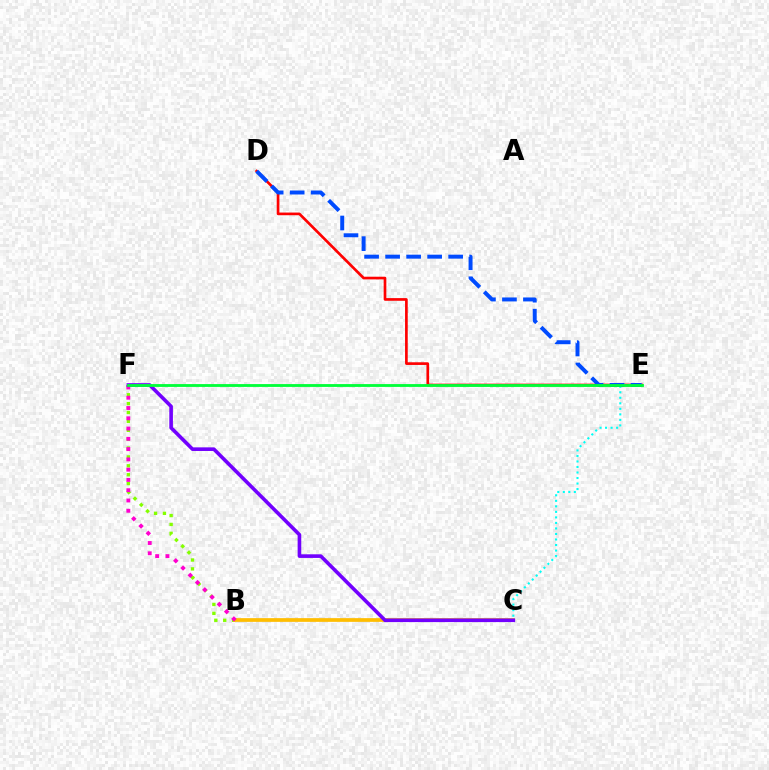{('B', 'F'): [{'color': '#84ff00', 'line_style': 'dotted', 'thickness': 2.41}, {'color': '#ff00cf', 'line_style': 'dotted', 'thickness': 2.79}], ('B', 'C'): [{'color': '#ffbd00', 'line_style': 'solid', 'thickness': 2.68}], ('D', 'E'): [{'color': '#ff0000', 'line_style': 'solid', 'thickness': 1.92}, {'color': '#004bff', 'line_style': 'dashed', 'thickness': 2.85}], ('C', 'E'): [{'color': '#00fff6', 'line_style': 'dotted', 'thickness': 1.5}], ('C', 'F'): [{'color': '#7200ff', 'line_style': 'solid', 'thickness': 2.61}], ('E', 'F'): [{'color': '#00ff39', 'line_style': 'solid', 'thickness': 2.04}]}